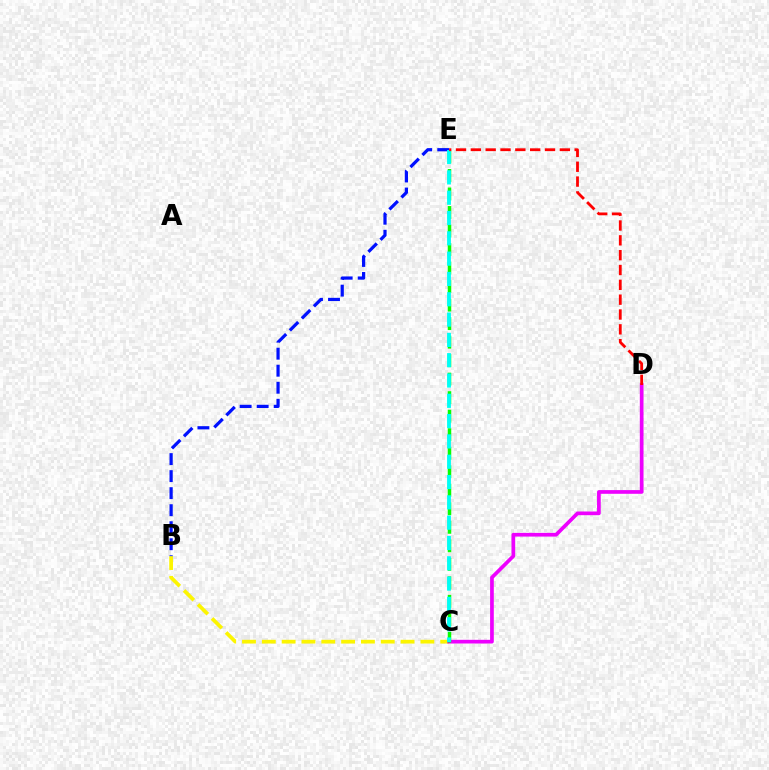{('B', 'C'): [{'color': '#fcf500', 'line_style': 'dashed', 'thickness': 2.69}], ('C', 'D'): [{'color': '#ee00ff', 'line_style': 'solid', 'thickness': 2.67}], ('B', 'E'): [{'color': '#0010ff', 'line_style': 'dashed', 'thickness': 2.31}], ('C', 'E'): [{'color': '#08ff00', 'line_style': 'dashed', 'thickness': 2.52}, {'color': '#00fff6', 'line_style': 'dashed', 'thickness': 2.76}], ('D', 'E'): [{'color': '#ff0000', 'line_style': 'dashed', 'thickness': 2.02}]}